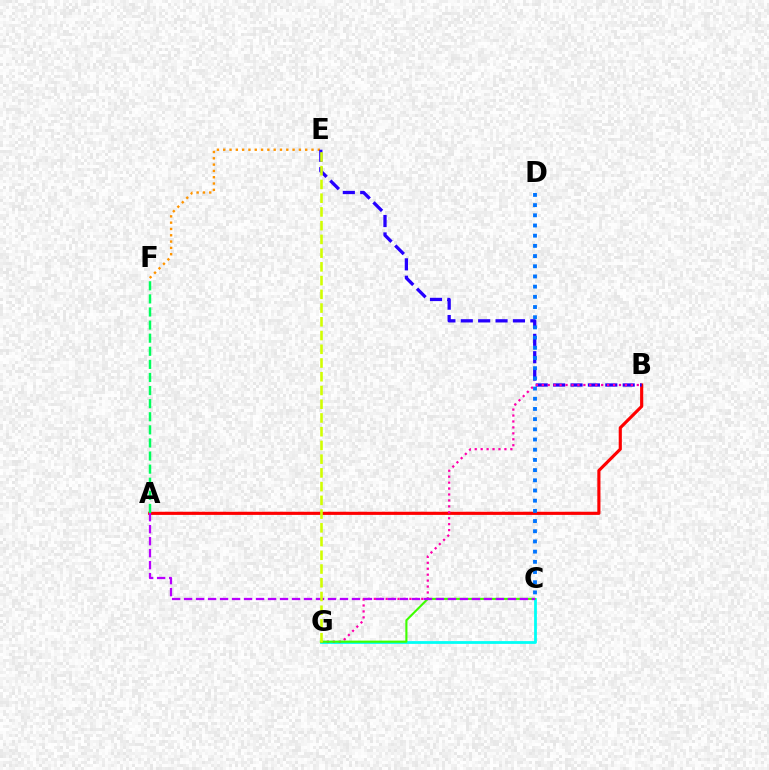{('C', 'G'): [{'color': '#00fff6', 'line_style': 'solid', 'thickness': 2.0}, {'color': '#3dff00', 'line_style': 'solid', 'thickness': 1.53}], ('E', 'F'): [{'color': '#ff9400', 'line_style': 'dotted', 'thickness': 1.71}], ('A', 'B'): [{'color': '#ff0000', 'line_style': 'solid', 'thickness': 2.26}], ('B', 'E'): [{'color': '#2500ff', 'line_style': 'dashed', 'thickness': 2.36}], ('B', 'G'): [{'color': '#ff00ac', 'line_style': 'dotted', 'thickness': 1.61}], ('A', 'C'): [{'color': '#b900ff', 'line_style': 'dashed', 'thickness': 1.63}], ('C', 'D'): [{'color': '#0074ff', 'line_style': 'dotted', 'thickness': 2.77}], ('A', 'F'): [{'color': '#00ff5c', 'line_style': 'dashed', 'thickness': 1.78}], ('E', 'G'): [{'color': '#d1ff00', 'line_style': 'dashed', 'thickness': 1.87}]}